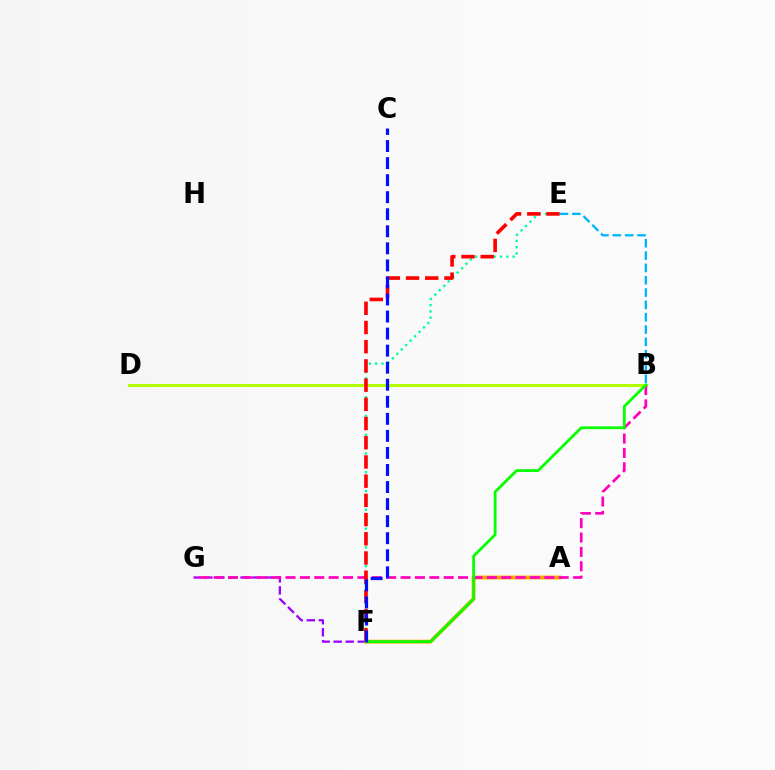{('F', 'G'): [{'color': '#9b00ff', 'line_style': 'dashed', 'thickness': 1.64}], ('E', 'F'): [{'color': '#00ff9d', 'line_style': 'dotted', 'thickness': 1.7}, {'color': '#ff0000', 'line_style': 'dashed', 'thickness': 2.61}], ('A', 'F'): [{'color': '#ffa500', 'line_style': 'solid', 'thickness': 2.78}], ('B', 'D'): [{'color': '#b3ff00', 'line_style': 'solid', 'thickness': 2.21}], ('B', 'G'): [{'color': '#ff00bd', 'line_style': 'dashed', 'thickness': 1.95}], ('B', 'F'): [{'color': '#08ff00', 'line_style': 'solid', 'thickness': 2.01}], ('B', 'E'): [{'color': '#00b5ff', 'line_style': 'dashed', 'thickness': 1.67}], ('C', 'F'): [{'color': '#0010ff', 'line_style': 'dashed', 'thickness': 2.32}]}